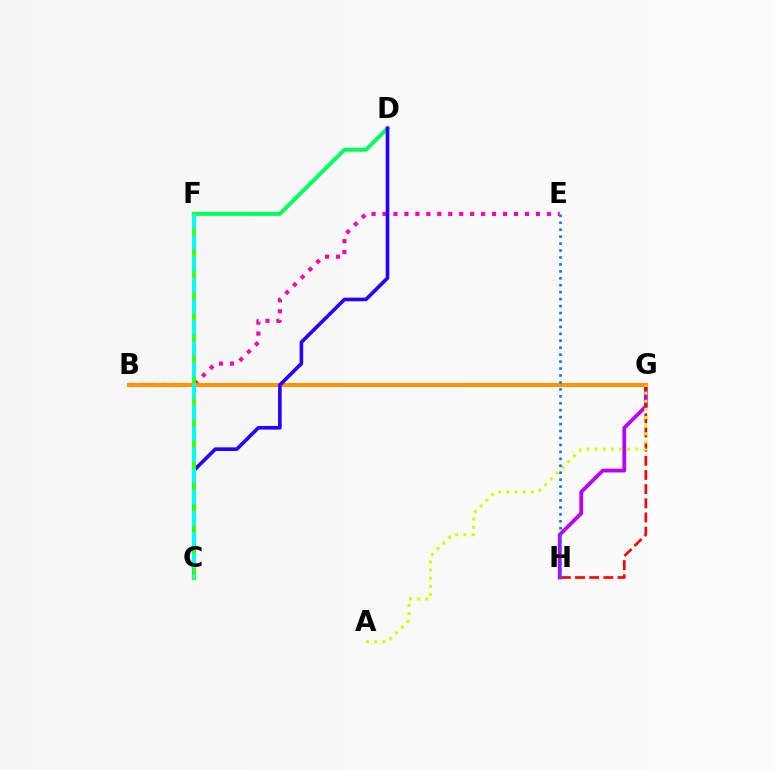{('G', 'H'): [{'color': '#b900ff', 'line_style': 'solid', 'thickness': 2.73}, {'color': '#ff0000', 'line_style': 'dashed', 'thickness': 1.92}], ('B', 'E'): [{'color': '#ff00ac', 'line_style': 'dotted', 'thickness': 2.98}], ('B', 'G'): [{'color': '#ff9400', 'line_style': 'solid', 'thickness': 2.94}], ('D', 'F'): [{'color': '#00ff5c', 'line_style': 'solid', 'thickness': 2.87}], ('C', 'D'): [{'color': '#2500ff', 'line_style': 'solid', 'thickness': 2.61}], ('C', 'F'): [{'color': '#3dff00', 'line_style': 'solid', 'thickness': 2.76}, {'color': '#00fff6', 'line_style': 'dashed', 'thickness': 2.88}], ('A', 'G'): [{'color': '#d1ff00', 'line_style': 'dotted', 'thickness': 2.21}], ('E', 'H'): [{'color': '#0074ff', 'line_style': 'dotted', 'thickness': 1.89}]}